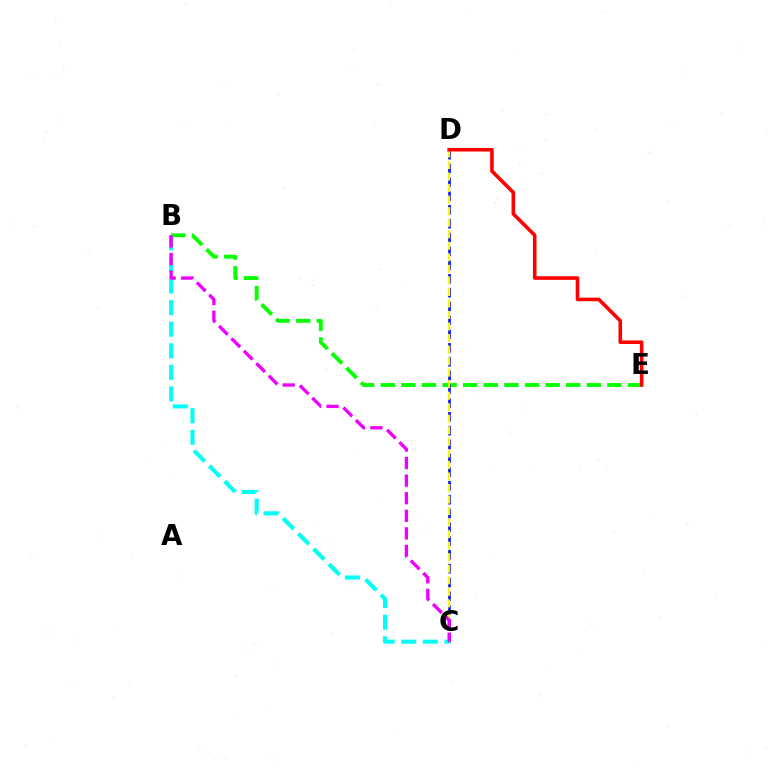{('B', 'C'): [{'color': '#00fff6', 'line_style': 'dashed', 'thickness': 2.93}, {'color': '#ee00ff', 'line_style': 'dashed', 'thickness': 2.39}], ('B', 'E'): [{'color': '#08ff00', 'line_style': 'dashed', 'thickness': 2.8}], ('C', 'D'): [{'color': '#0010ff', 'line_style': 'dashed', 'thickness': 1.87}, {'color': '#fcf500', 'line_style': 'dashed', 'thickness': 1.57}], ('D', 'E'): [{'color': '#ff0000', 'line_style': 'solid', 'thickness': 2.58}]}